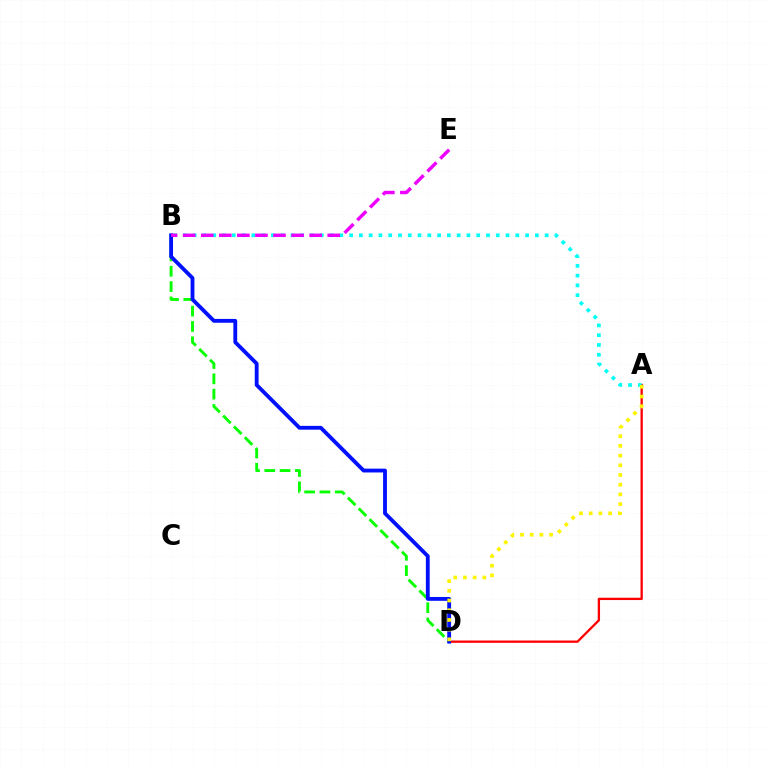{('A', 'D'): [{'color': '#ff0000', 'line_style': 'solid', 'thickness': 1.66}, {'color': '#fcf500', 'line_style': 'dotted', 'thickness': 2.64}], ('B', 'D'): [{'color': '#08ff00', 'line_style': 'dashed', 'thickness': 2.08}, {'color': '#0010ff', 'line_style': 'solid', 'thickness': 2.76}], ('A', 'B'): [{'color': '#00fff6', 'line_style': 'dotted', 'thickness': 2.66}], ('B', 'E'): [{'color': '#ee00ff', 'line_style': 'dashed', 'thickness': 2.45}]}